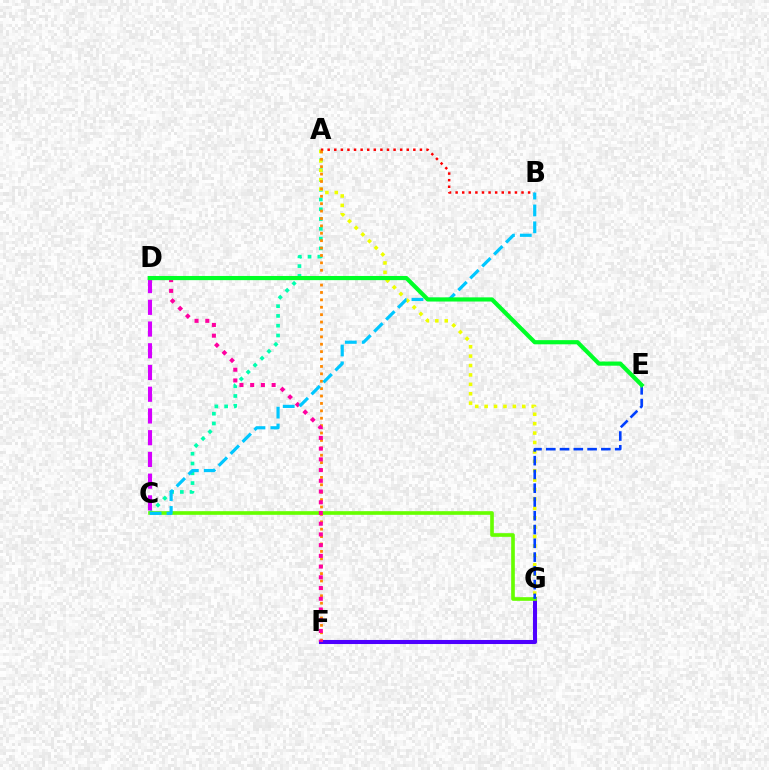{('A', 'C'): [{'color': '#00ffaf', 'line_style': 'dotted', 'thickness': 2.66}], ('A', 'G'): [{'color': '#eeff00', 'line_style': 'dotted', 'thickness': 2.56}], ('F', 'G'): [{'color': '#4f00ff', 'line_style': 'solid', 'thickness': 2.92}], ('C', 'D'): [{'color': '#d600ff', 'line_style': 'dashed', 'thickness': 2.95}], ('C', 'G'): [{'color': '#66ff00', 'line_style': 'solid', 'thickness': 2.63}], ('A', 'B'): [{'color': '#ff0000', 'line_style': 'dotted', 'thickness': 1.79}], ('E', 'G'): [{'color': '#003fff', 'line_style': 'dashed', 'thickness': 1.87}], ('A', 'F'): [{'color': '#ff8800', 'line_style': 'dotted', 'thickness': 2.01}], ('D', 'F'): [{'color': '#ff00a0', 'line_style': 'dotted', 'thickness': 2.91}], ('B', 'C'): [{'color': '#00c7ff', 'line_style': 'dashed', 'thickness': 2.29}], ('D', 'E'): [{'color': '#00ff27', 'line_style': 'solid', 'thickness': 3.0}]}